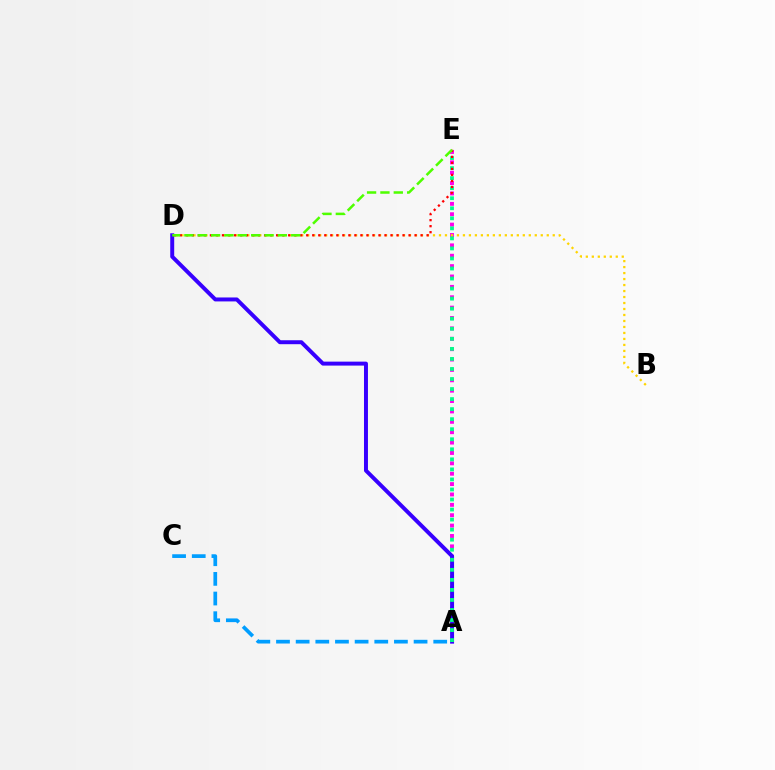{('A', 'E'): [{'color': '#ff00ed', 'line_style': 'dotted', 'thickness': 2.82}, {'color': '#00ff86', 'line_style': 'dotted', 'thickness': 2.73}], ('B', 'D'): [{'color': '#ffd500', 'line_style': 'dotted', 'thickness': 1.63}], ('A', 'C'): [{'color': '#009eff', 'line_style': 'dashed', 'thickness': 2.67}], ('A', 'D'): [{'color': '#3700ff', 'line_style': 'solid', 'thickness': 2.85}], ('D', 'E'): [{'color': '#ff0000', 'line_style': 'dotted', 'thickness': 1.64}, {'color': '#4fff00', 'line_style': 'dashed', 'thickness': 1.81}]}